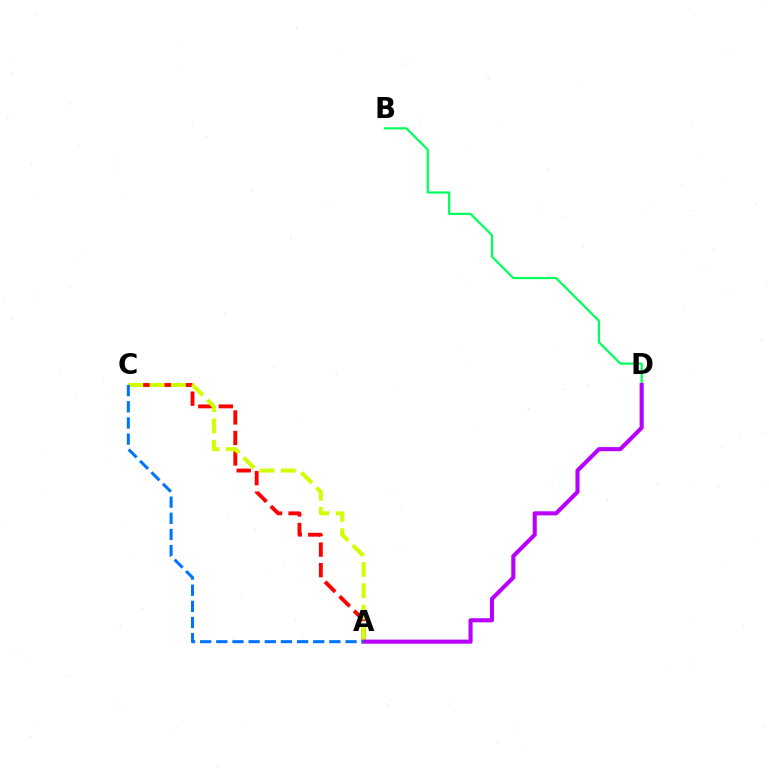{('B', 'D'): [{'color': '#00ff5c', 'line_style': 'solid', 'thickness': 1.58}], ('A', 'C'): [{'color': '#ff0000', 'line_style': 'dashed', 'thickness': 2.79}, {'color': '#d1ff00', 'line_style': 'dashed', 'thickness': 2.89}, {'color': '#0074ff', 'line_style': 'dashed', 'thickness': 2.19}], ('A', 'D'): [{'color': '#b900ff', 'line_style': 'solid', 'thickness': 2.95}]}